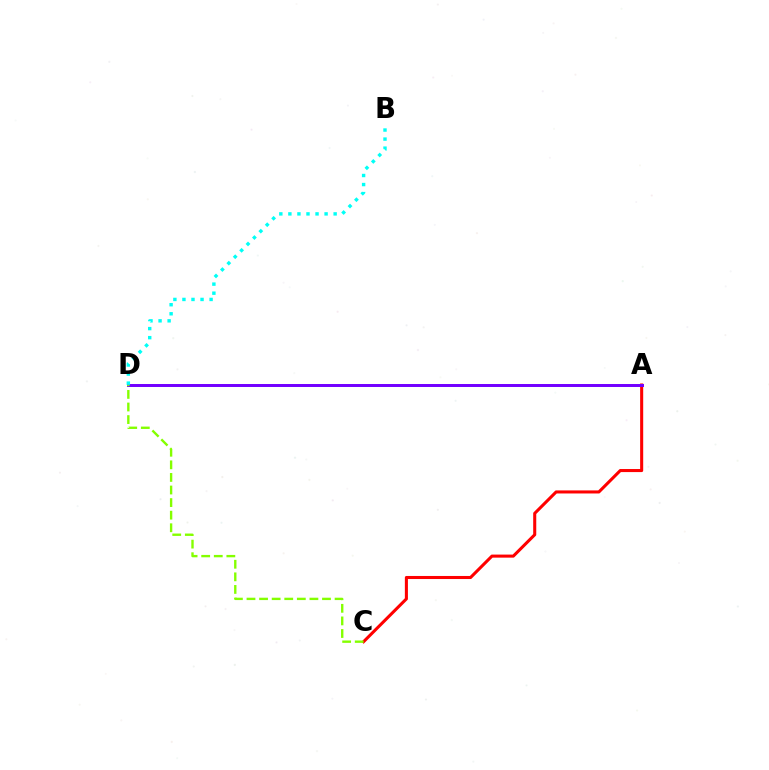{('A', 'C'): [{'color': '#ff0000', 'line_style': 'solid', 'thickness': 2.2}], ('A', 'D'): [{'color': '#7200ff', 'line_style': 'solid', 'thickness': 2.14}], ('C', 'D'): [{'color': '#84ff00', 'line_style': 'dashed', 'thickness': 1.71}], ('B', 'D'): [{'color': '#00fff6', 'line_style': 'dotted', 'thickness': 2.46}]}